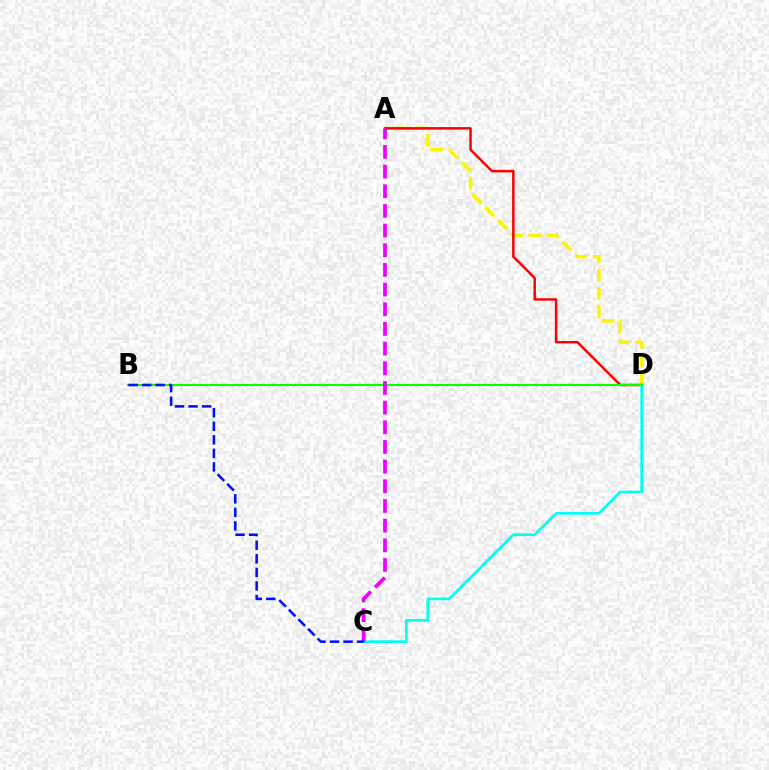{('A', 'D'): [{'color': '#fcf500', 'line_style': 'dashed', 'thickness': 2.48}, {'color': '#ff0000', 'line_style': 'solid', 'thickness': 1.79}], ('C', 'D'): [{'color': '#00fff6', 'line_style': 'solid', 'thickness': 1.92}], ('B', 'D'): [{'color': '#08ff00', 'line_style': 'solid', 'thickness': 1.53}], ('A', 'C'): [{'color': '#ee00ff', 'line_style': 'dashed', 'thickness': 2.67}], ('B', 'C'): [{'color': '#0010ff', 'line_style': 'dashed', 'thickness': 1.84}]}